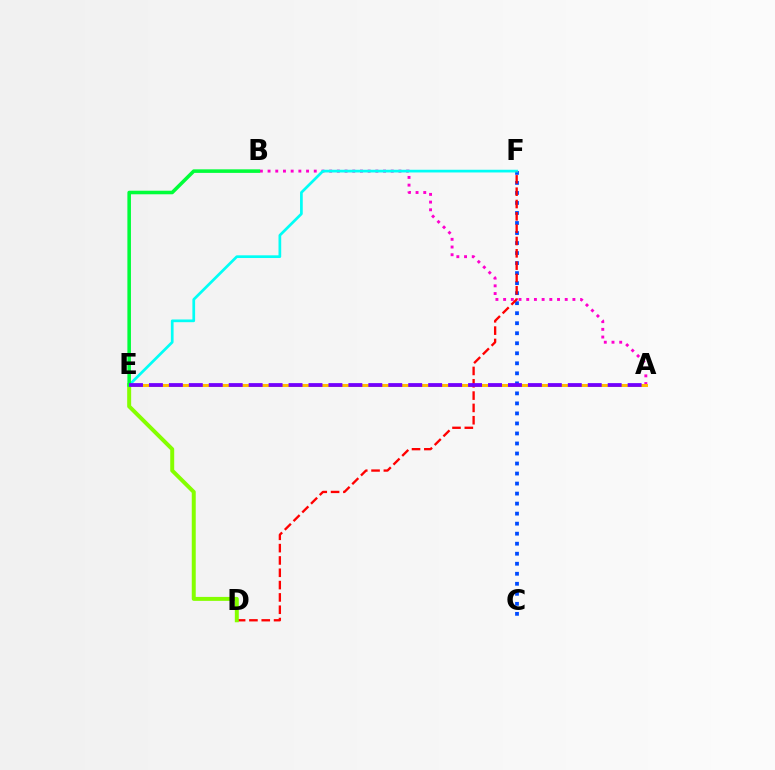{('C', 'F'): [{'color': '#004bff', 'line_style': 'dotted', 'thickness': 2.72}], ('A', 'B'): [{'color': '#ff00cf', 'line_style': 'dotted', 'thickness': 2.09}], ('A', 'E'): [{'color': '#ffbd00', 'line_style': 'solid', 'thickness': 2.14}, {'color': '#7200ff', 'line_style': 'dashed', 'thickness': 2.71}], ('E', 'F'): [{'color': '#00fff6', 'line_style': 'solid', 'thickness': 1.95}], ('D', 'F'): [{'color': '#ff0000', 'line_style': 'dashed', 'thickness': 1.67}], ('D', 'E'): [{'color': '#84ff00', 'line_style': 'solid', 'thickness': 2.85}], ('B', 'E'): [{'color': '#00ff39', 'line_style': 'solid', 'thickness': 2.56}]}